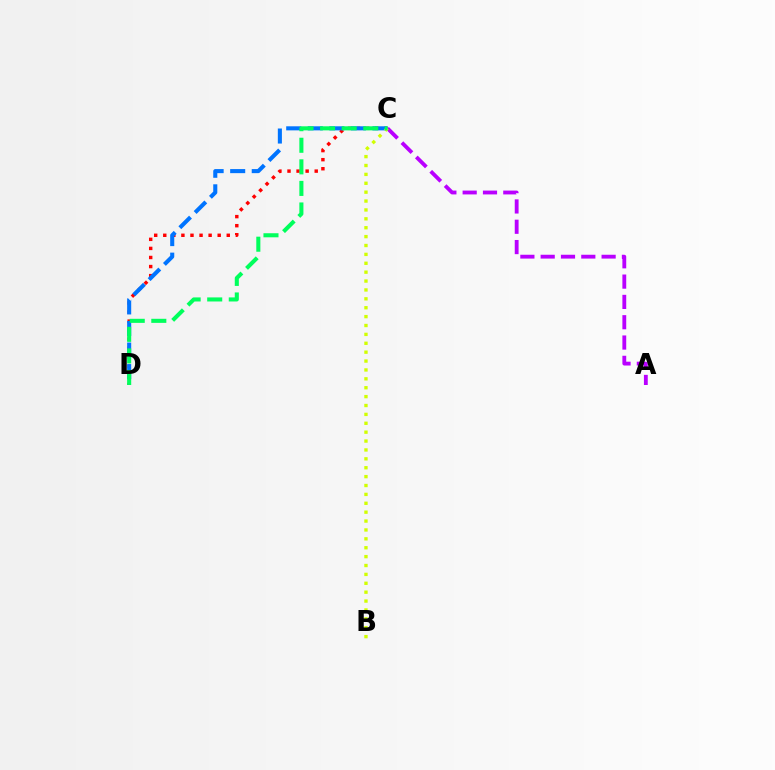{('C', 'D'): [{'color': '#ff0000', 'line_style': 'dotted', 'thickness': 2.46}, {'color': '#0074ff', 'line_style': 'dashed', 'thickness': 2.93}, {'color': '#00ff5c', 'line_style': 'dashed', 'thickness': 2.93}], ('A', 'C'): [{'color': '#b900ff', 'line_style': 'dashed', 'thickness': 2.76}], ('B', 'C'): [{'color': '#d1ff00', 'line_style': 'dotted', 'thickness': 2.42}]}